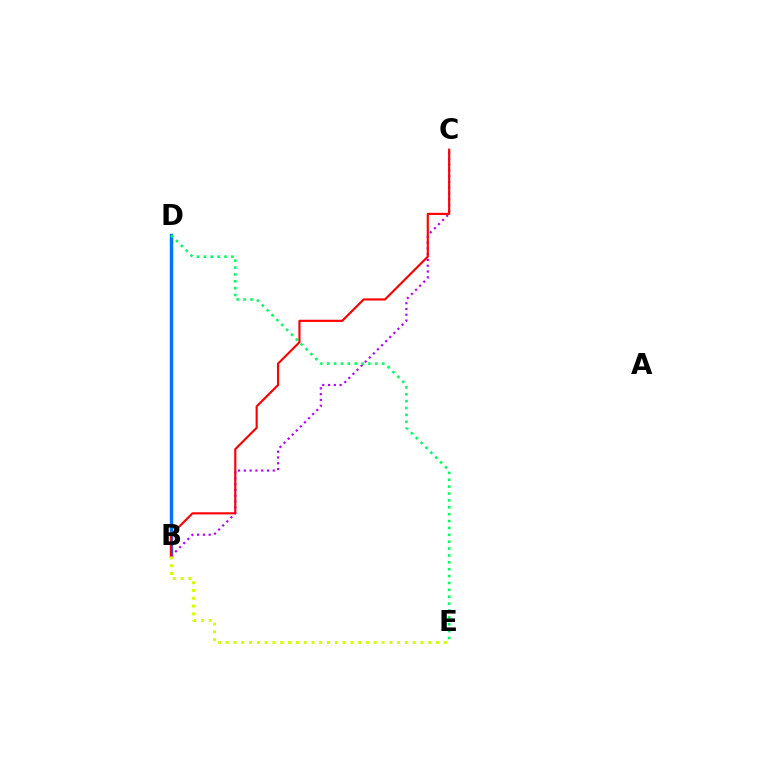{('B', 'D'): [{'color': '#0074ff', 'line_style': 'solid', 'thickness': 2.46}], ('B', 'C'): [{'color': '#b900ff', 'line_style': 'dotted', 'thickness': 1.57}, {'color': '#ff0000', 'line_style': 'solid', 'thickness': 1.55}], ('D', 'E'): [{'color': '#00ff5c', 'line_style': 'dotted', 'thickness': 1.87}], ('B', 'E'): [{'color': '#d1ff00', 'line_style': 'dotted', 'thickness': 2.12}]}